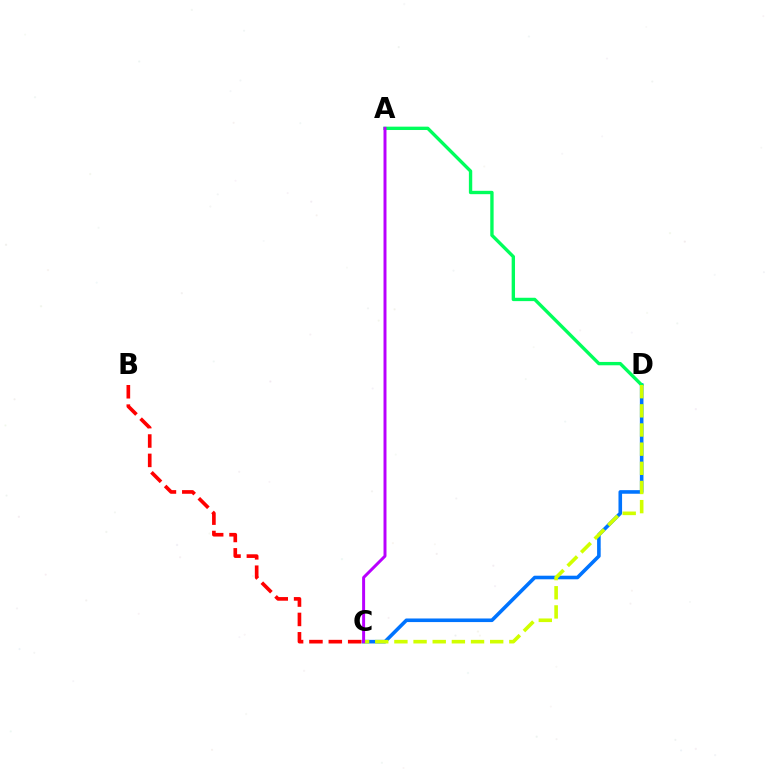{('C', 'D'): [{'color': '#0074ff', 'line_style': 'solid', 'thickness': 2.59}, {'color': '#d1ff00', 'line_style': 'dashed', 'thickness': 2.6}], ('A', 'D'): [{'color': '#00ff5c', 'line_style': 'solid', 'thickness': 2.42}], ('B', 'C'): [{'color': '#ff0000', 'line_style': 'dashed', 'thickness': 2.63}], ('A', 'C'): [{'color': '#b900ff', 'line_style': 'solid', 'thickness': 2.14}]}